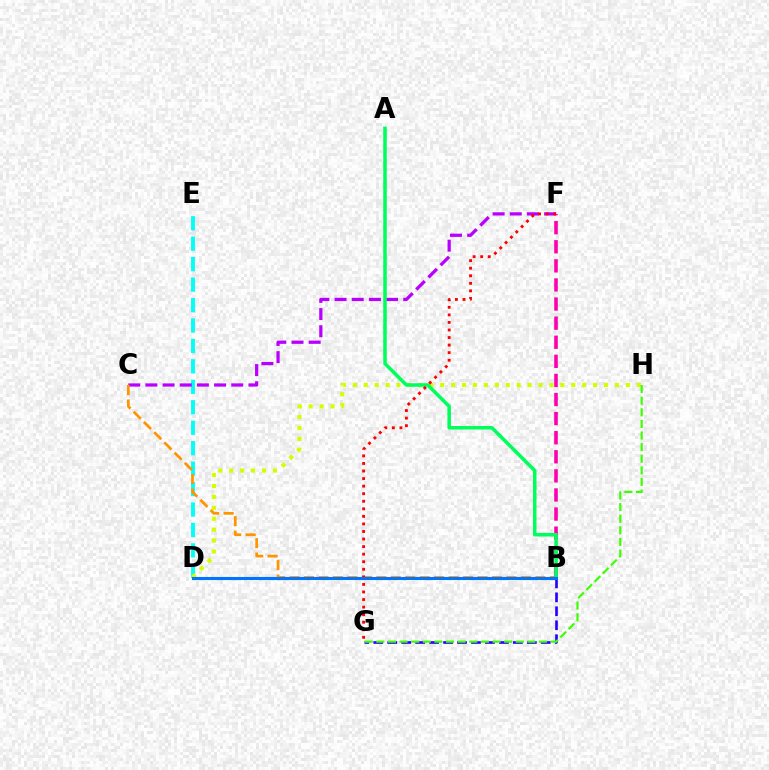{('D', 'E'): [{'color': '#00fff6', 'line_style': 'dashed', 'thickness': 2.78}], ('C', 'F'): [{'color': '#b900ff', 'line_style': 'dashed', 'thickness': 2.33}], ('B', 'C'): [{'color': '#ff9400', 'line_style': 'dashed', 'thickness': 1.96}], ('B', 'F'): [{'color': '#ff00ac', 'line_style': 'dashed', 'thickness': 2.59}], ('D', 'H'): [{'color': '#d1ff00', 'line_style': 'dotted', 'thickness': 2.97}], ('B', 'G'): [{'color': '#2500ff', 'line_style': 'dashed', 'thickness': 1.9}], ('G', 'H'): [{'color': '#3dff00', 'line_style': 'dashed', 'thickness': 1.58}], ('A', 'B'): [{'color': '#00ff5c', 'line_style': 'solid', 'thickness': 2.54}], ('F', 'G'): [{'color': '#ff0000', 'line_style': 'dotted', 'thickness': 2.05}], ('B', 'D'): [{'color': '#0074ff', 'line_style': 'solid', 'thickness': 2.23}]}